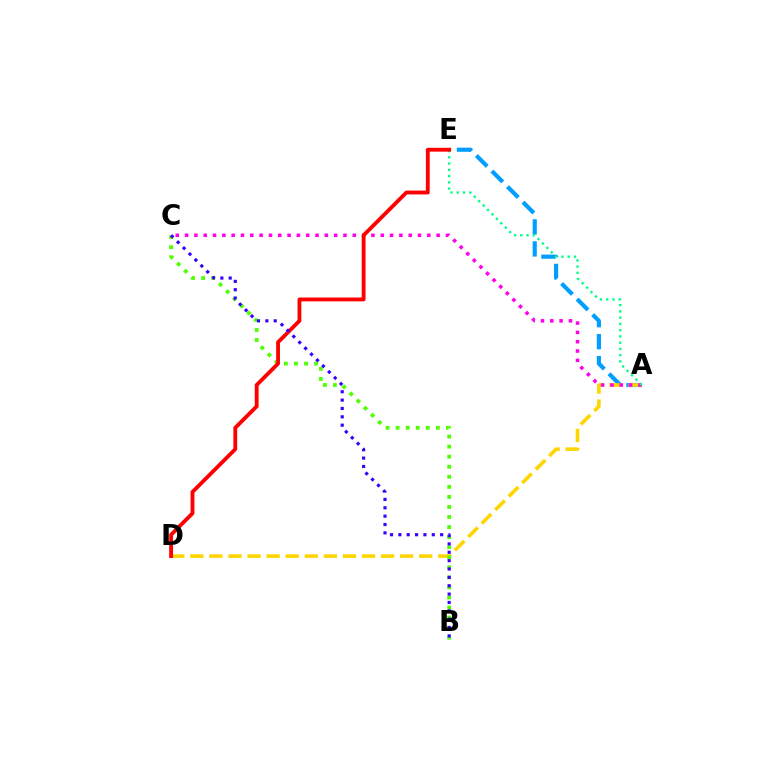{('A', 'E'): [{'color': '#009eff', 'line_style': 'dashed', 'thickness': 2.99}, {'color': '#00ff86', 'line_style': 'dotted', 'thickness': 1.7}], ('A', 'D'): [{'color': '#ffd500', 'line_style': 'dashed', 'thickness': 2.59}], ('B', 'C'): [{'color': '#4fff00', 'line_style': 'dotted', 'thickness': 2.73}, {'color': '#3700ff', 'line_style': 'dotted', 'thickness': 2.27}], ('A', 'C'): [{'color': '#ff00ed', 'line_style': 'dotted', 'thickness': 2.53}], ('D', 'E'): [{'color': '#ff0000', 'line_style': 'solid', 'thickness': 2.76}]}